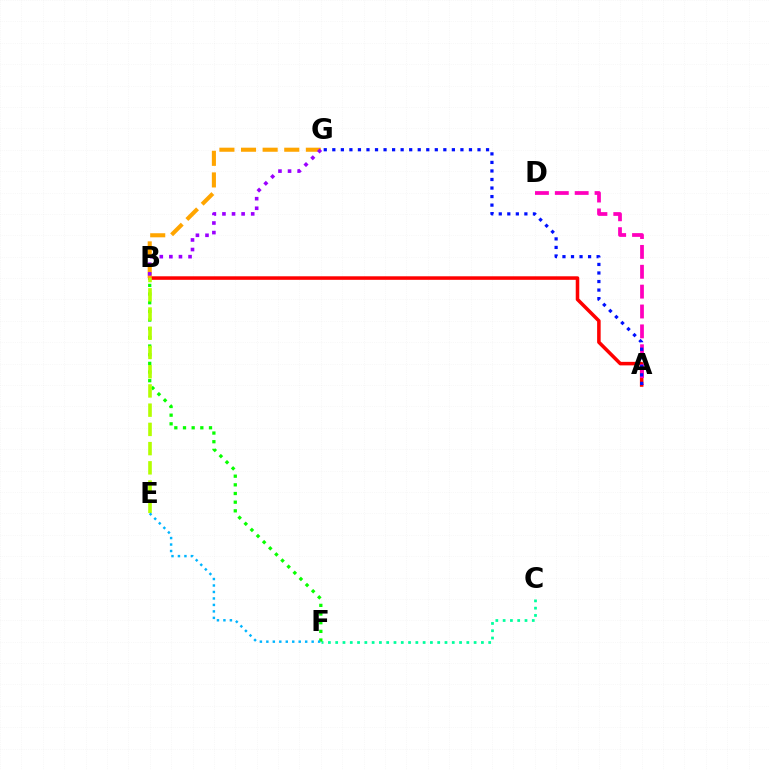{('A', 'B'): [{'color': '#ff0000', 'line_style': 'solid', 'thickness': 2.54}], ('C', 'F'): [{'color': '#00ff9d', 'line_style': 'dotted', 'thickness': 1.98}], ('B', 'F'): [{'color': '#08ff00', 'line_style': 'dotted', 'thickness': 2.35}], ('A', 'D'): [{'color': '#ff00bd', 'line_style': 'dashed', 'thickness': 2.7}], ('B', 'G'): [{'color': '#ffa500', 'line_style': 'dashed', 'thickness': 2.94}, {'color': '#9b00ff', 'line_style': 'dotted', 'thickness': 2.6}], ('A', 'G'): [{'color': '#0010ff', 'line_style': 'dotted', 'thickness': 2.32}], ('B', 'E'): [{'color': '#b3ff00', 'line_style': 'dashed', 'thickness': 2.61}], ('E', 'F'): [{'color': '#00b5ff', 'line_style': 'dotted', 'thickness': 1.76}]}